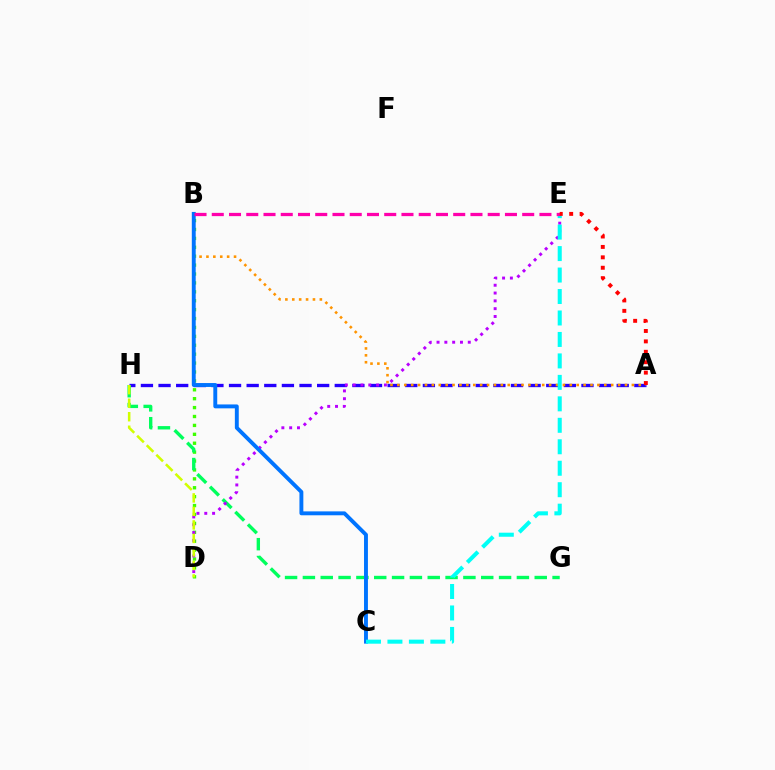{('A', 'H'): [{'color': '#2500ff', 'line_style': 'dashed', 'thickness': 2.39}], ('B', 'D'): [{'color': '#3dff00', 'line_style': 'dotted', 'thickness': 2.42}], ('G', 'H'): [{'color': '#00ff5c', 'line_style': 'dashed', 'thickness': 2.42}], ('A', 'B'): [{'color': '#ff9400', 'line_style': 'dotted', 'thickness': 1.87}], ('D', 'E'): [{'color': '#b900ff', 'line_style': 'dotted', 'thickness': 2.12}], ('B', 'C'): [{'color': '#0074ff', 'line_style': 'solid', 'thickness': 2.81}], ('C', 'E'): [{'color': '#00fff6', 'line_style': 'dashed', 'thickness': 2.92}], ('D', 'H'): [{'color': '#d1ff00', 'line_style': 'dashed', 'thickness': 1.83}], ('B', 'E'): [{'color': '#ff00ac', 'line_style': 'dashed', 'thickness': 2.34}], ('A', 'E'): [{'color': '#ff0000', 'line_style': 'dotted', 'thickness': 2.83}]}